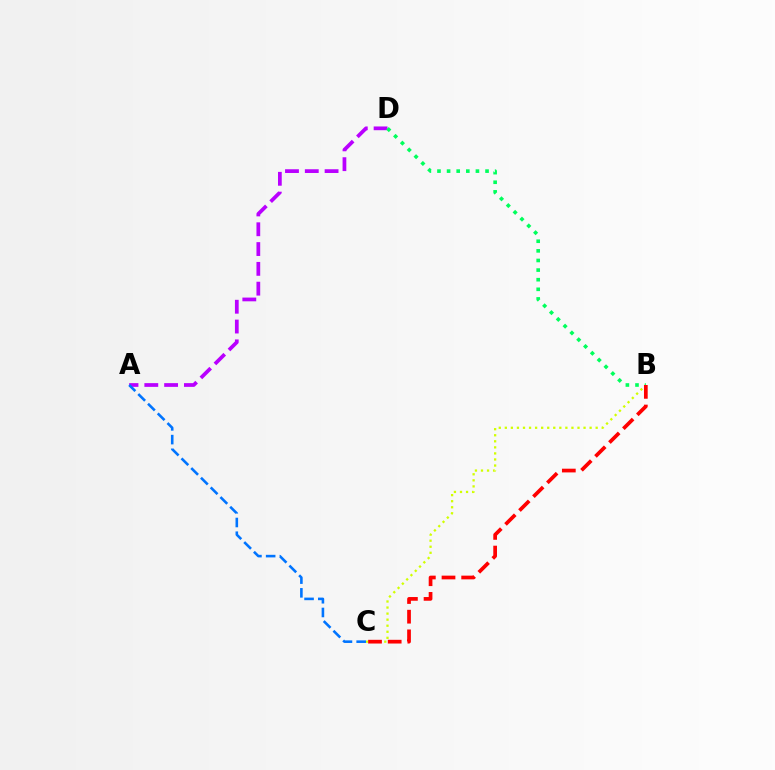{('A', 'D'): [{'color': '#b900ff', 'line_style': 'dashed', 'thickness': 2.69}], ('B', 'C'): [{'color': '#d1ff00', 'line_style': 'dotted', 'thickness': 1.65}, {'color': '#ff0000', 'line_style': 'dashed', 'thickness': 2.67}], ('A', 'C'): [{'color': '#0074ff', 'line_style': 'dashed', 'thickness': 1.86}], ('B', 'D'): [{'color': '#00ff5c', 'line_style': 'dotted', 'thickness': 2.61}]}